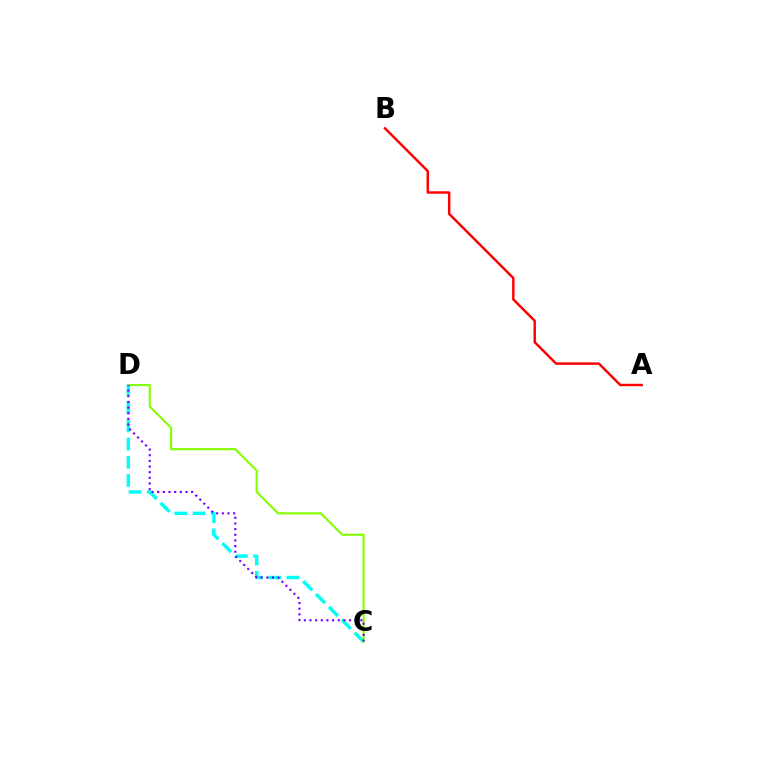{('A', 'B'): [{'color': '#ff0000', 'line_style': 'solid', 'thickness': 1.76}], ('C', 'D'): [{'color': '#00fff6', 'line_style': 'dashed', 'thickness': 2.47}, {'color': '#84ff00', 'line_style': 'solid', 'thickness': 1.53}, {'color': '#7200ff', 'line_style': 'dotted', 'thickness': 1.54}]}